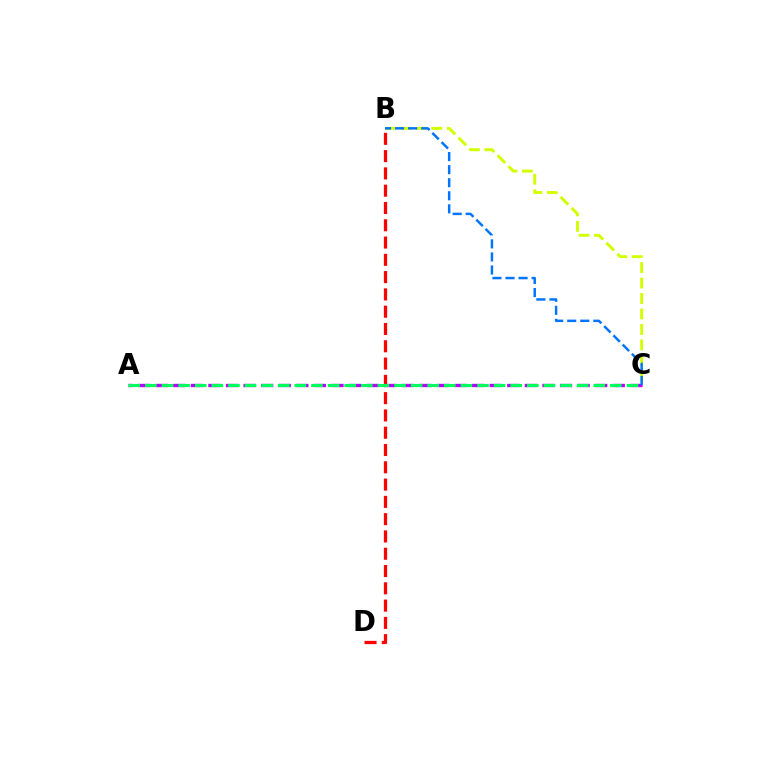{('B', 'C'): [{'color': '#d1ff00', 'line_style': 'dashed', 'thickness': 2.1}, {'color': '#0074ff', 'line_style': 'dashed', 'thickness': 1.77}], ('B', 'D'): [{'color': '#ff0000', 'line_style': 'dashed', 'thickness': 2.35}], ('A', 'C'): [{'color': '#b900ff', 'line_style': 'dashed', 'thickness': 2.39}, {'color': '#00ff5c', 'line_style': 'dashed', 'thickness': 2.26}]}